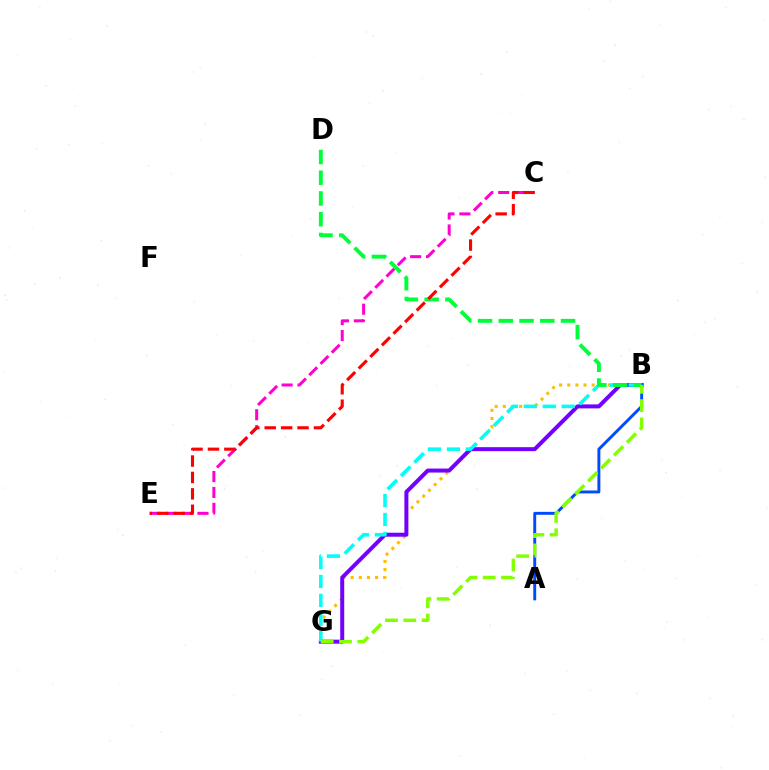{('B', 'G'): [{'color': '#ffbd00', 'line_style': 'dotted', 'thickness': 2.21}, {'color': '#7200ff', 'line_style': 'solid', 'thickness': 2.87}, {'color': '#00fff6', 'line_style': 'dashed', 'thickness': 2.57}, {'color': '#84ff00', 'line_style': 'dashed', 'thickness': 2.48}], ('A', 'B'): [{'color': '#004bff', 'line_style': 'solid', 'thickness': 2.11}], ('C', 'E'): [{'color': '#ff00cf', 'line_style': 'dashed', 'thickness': 2.16}, {'color': '#ff0000', 'line_style': 'dashed', 'thickness': 2.23}], ('B', 'D'): [{'color': '#00ff39', 'line_style': 'dashed', 'thickness': 2.82}]}